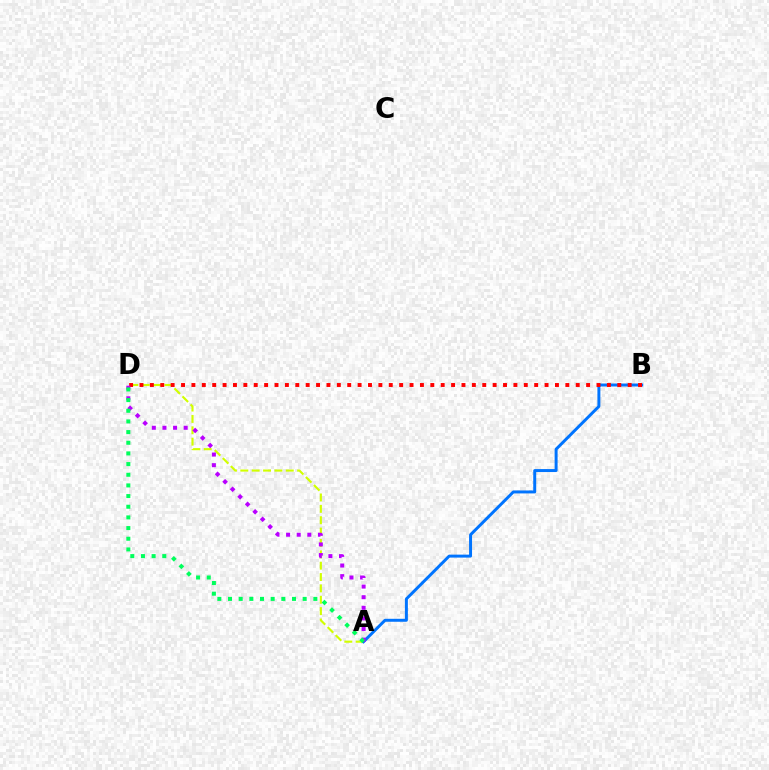{('A', 'D'): [{'color': '#d1ff00', 'line_style': 'dashed', 'thickness': 1.54}, {'color': '#b900ff', 'line_style': 'dotted', 'thickness': 2.88}, {'color': '#00ff5c', 'line_style': 'dotted', 'thickness': 2.9}], ('A', 'B'): [{'color': '#0074ff', 'line_style': 'solid', 'thickness': 2.13}], ('B', 'D'): [{'color': '#ff0000', 'line_style': 'dotted', 'thickness': 2.82}]}